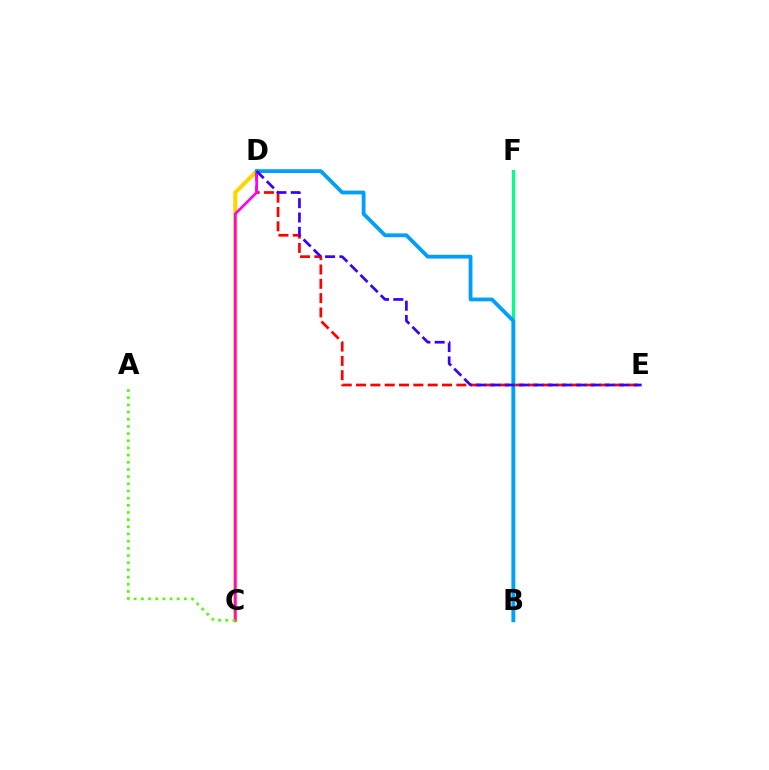{('C', 'D'): [{'color': '#ffd500', 'line_style': 'solid', 'thickness': 2.93}, {'color': '#ff00ed', 'line_style': 'solid', 'thickness': 1.91}], ('D', 'E'): [{'color': '#ff0000', 'line_style': 'dashed', 'thickness': 1.95}, {'color': '#3700ff', 'line_style': 'dashed', 'thickness': 1.95}], ('B', 'F'): [{'color': '#00ff86', 'line_style': 'solid', 'thickness': 2.32}], ('B', 'D'): [{'color': '#009eff', 'line_style': 'solid', 'thickness': 2.72}], ('A', 'C'): [{'color': '#4fff00', 'line_style': 'dotted', 'thickness': 1.95}]}